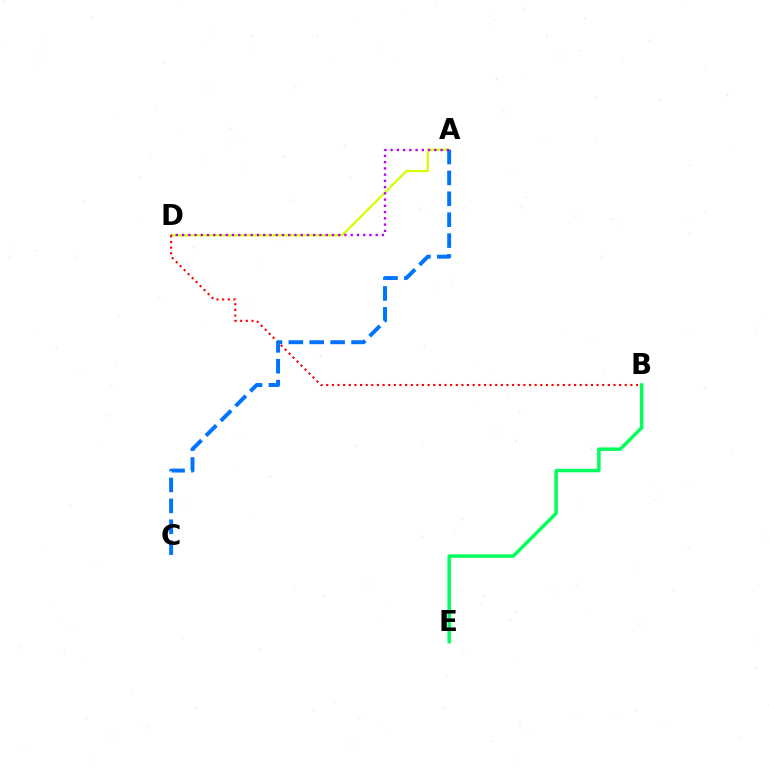{('A', 'D'): [{'color': '#d1ff00', 'line_style': 'solid', 'thickness': 1.57}, {'color': '#b900ff', 'line_style': 'dotted', 'thickness': 1.7}], ('B', 'D'): [{'color': '#ff0000', 'line_style': 'dotted', 'thickness': 1.53}], ('A', 'C'): [{'color': '#0074ff', 'line_style': 'dashed', 'thickness': 2.84}], ('B', 'E'): [{'color': '#00ff5c', 'line_style': 'solid', 'thickness': 2.51}]}